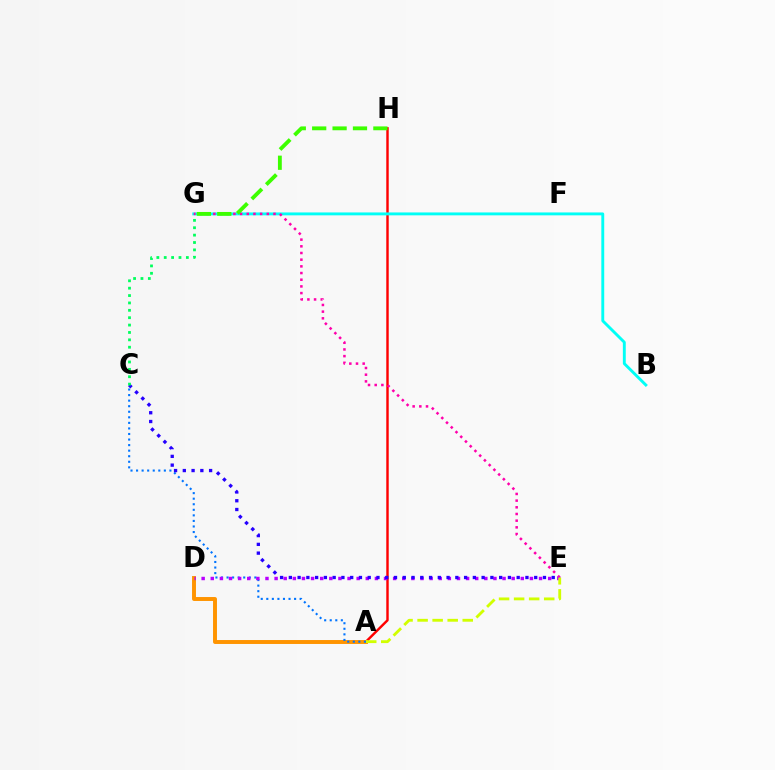{('A', 'H'): [{'color': '#ff0000', 'line_style': 'solid', 'thickness': 1.75}], ('A', 'D'): [{'color': '#ff9400', 'line_style': 'solid', 'thickness': 2.83}], ('B', 'G'): [{'color': '#00fff6', 'line_style': 'solid', 'thickness': 2.08}], ('E', 'G'): [{'color': '#ff00ac', 'line_style': 'dotted', 'thickness': 1.82}], ('A', 'C'): [{'color': '#0074ff', 'line_style': 'dotted', 'thickness': 1.51}], ('G', 'H'): [{'color': '#3dff00', 'line_style': 'dashed', 'thickness': 2.77}], ('D', 'E'): [{'color': '#b900ff', 'line_style': 'dotted', 'thickness': 2.48}], ('C', 'E'): [{'color': '#2500ff', 'line_style': 'dotted', 'thickness': 2.38}], ('C', 'G'): [{'color': '#00ff5c', 'line_style': 'dotted', 'thickness': 2.0}], ('A', 'E'): [{'color': '#d1ff00', 'line_style': 'dashed', 'thickness': 2.04}]}